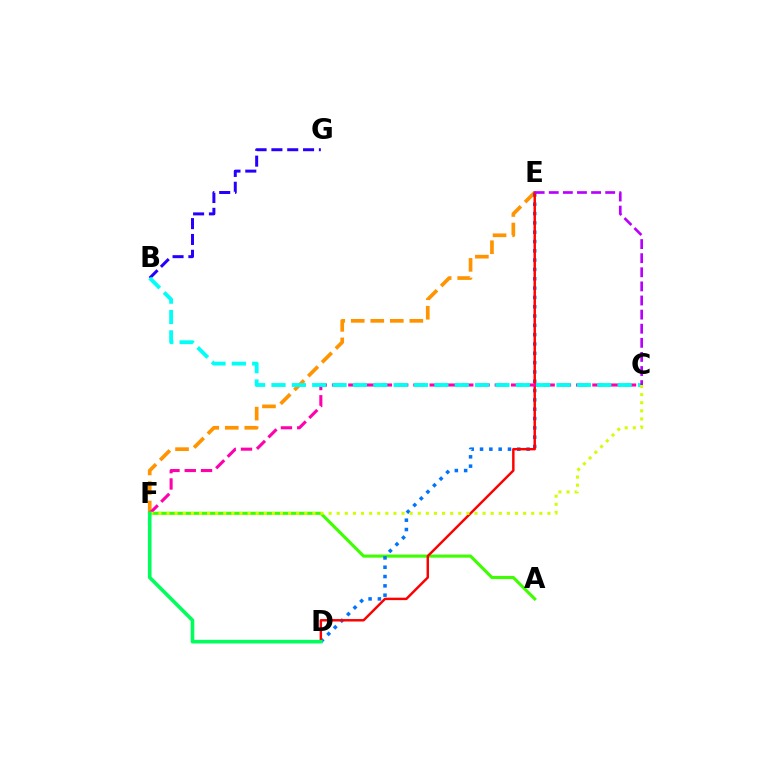{('E', 'F'): [{'color': '#ff9400', 'line_style': 'dashed', 'thickness': 2.65}], ('A', 'F'): [{'color': '#3dff00', 'line_style': 'solid', 'thickness': 2.23}], ('D', 'E'): [{'color': '#0074ff', 'line_style': 'dotted', 'thickness': 2.53}, {'color': '#ff0000', 'line_style': 'solid', 'thickness': 1.76}], ('B', 'G'): [{'color': '#2500ff', 'line_style': 'dashed', 'thickness': 2.15}], ('C', 'F'): [{'color': '#ff00ac', 'line_style': 'dashed', 'thickness': 2.21}, {'color': '#d1ff00', 'line_style': 'dotted', 'thickness': 2.2}], ('B', 'C'): [{'color': '#00fff6', 'line_style': 'dashed', 'thickness': 2.77}], ('C', 'E'): [{'color': '#b900ff', 'line_style': 'dashed', 'thickness': 1.92}], ('D', 'F'): [{'color': '#00ff5c', 'line_style': 'solid', 'thickness': 2.6}]}